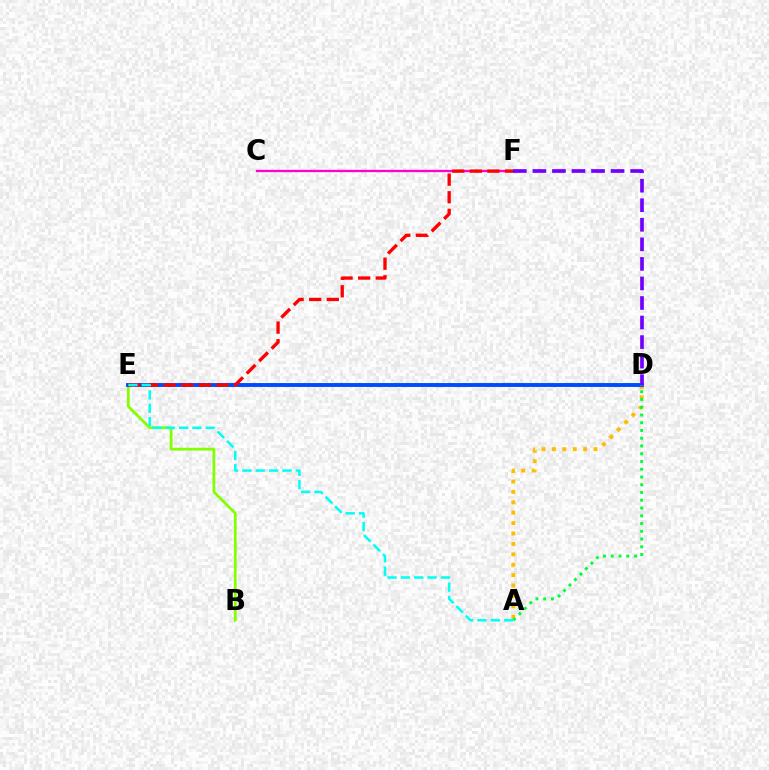{('B', 'E'): [{'color': '#84ff00', 'line_style': 'solid', 'thickness': 1.99}], ('A', 'D'): [{'color': '#ffbd00', 'line_style': 'dotted', 'thickness': 2.83}, {'color': '#00ff39', 'line_style': 'dotted', 'thickness': 2.11}], ('C', 'F'): [{'color': '#ff00cf', 'line_style': 'solid', 'thickness': 1.67}], ('D', 'E'): [{'color': '#004bff', 'line_style': 'solid', 'thickness': 2.8}], ('E', 'F'): [{'color': '#ff0000', 'line_style': 'dashed', 'thickness': 2.39}], ('A', 'E'): [{'color': '#00fff6', 'line_style': 'dashed', 'thickness': 1.81}], ('D', 'F'): [{'color': '#7200ff', 'line_style': 'dashed', 'thickness': 2.66}]}